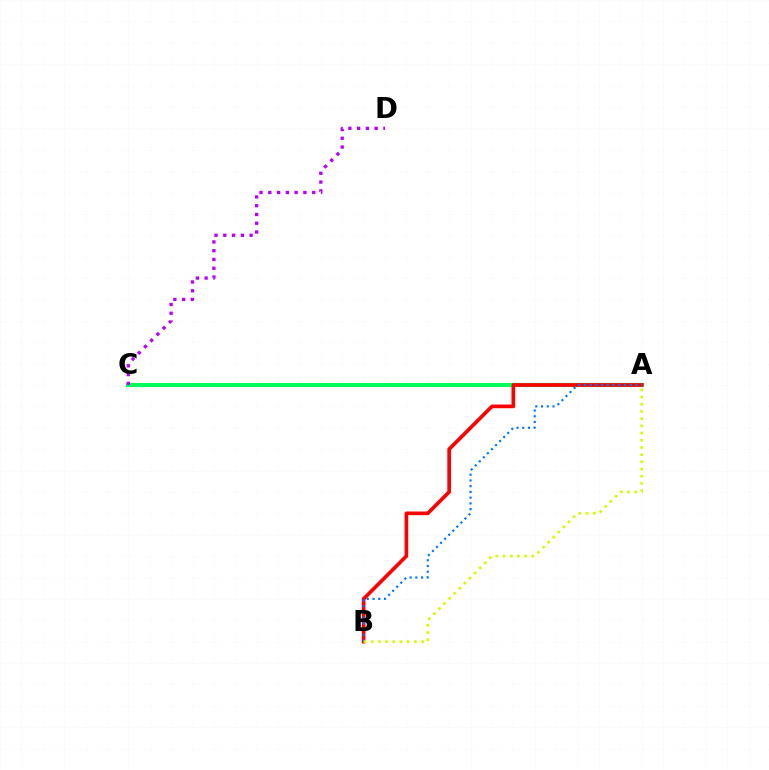{('A', 'C'): [{'color': '#00ff5c', 'line_style': 'solid', 'thickness': 2.96}], ('A', 'B'): [{'color': '#ff0000', 'line_style': 'solid', 'thickness': 2.65}, {'color': '#0074ff', 'line_style': 'dotted', 'thickness': 1.56}, {'color': '#d1ff00', 'line_style': 'dotted', 'thickness': 1.95}], ('C', 'D'): [{'color': '#b900ff', 'line_style': 'dotted', 'thickness': 2.39}]}